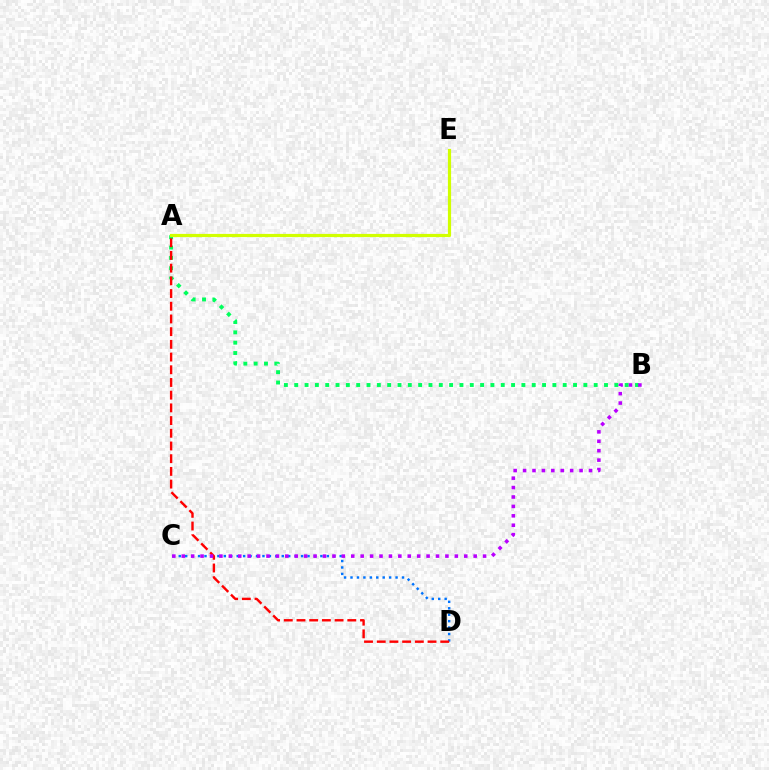{('A', 'B'): [{'color': '#00ff5c', 'line_style': 'dotted', 'thickness': 2.81}], ('C', 'D'): [{'color': '#0074ff', 'line_style': 'dotted', 'thickness': 1.75}], ('A', 'D'): [{'color': '#ff0000', 'line_style': 'dashed', 'thickness': 1.73}], ('B', 'C'): [{'color': '#b900ff', 'line_style': 'dotted', 'thickness': 2.56}], ('A', 'E'): [{'color': '#d1ff00', 'line_style': 'solid', 'thickness': 2.3}]}